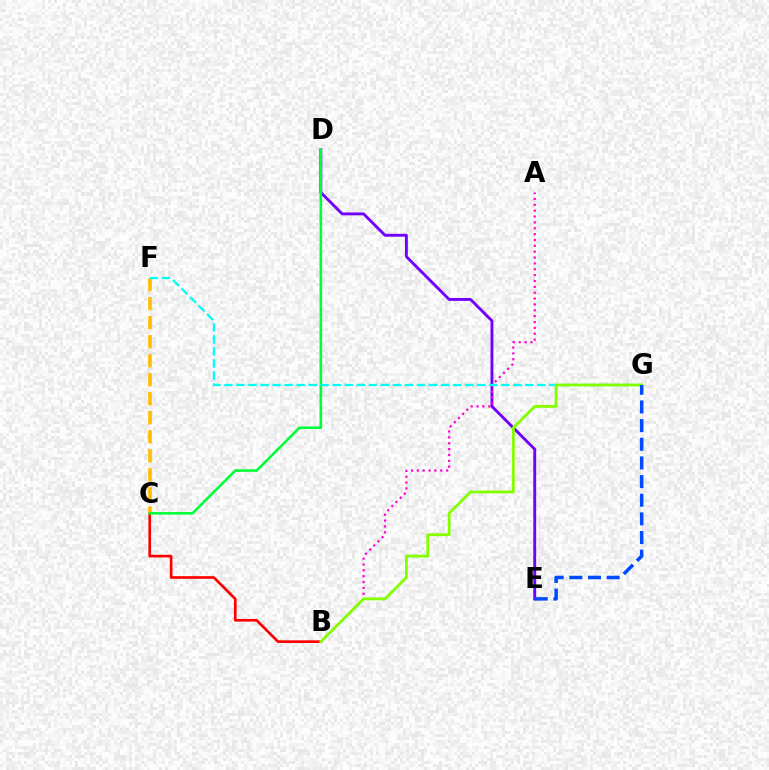{('D', 'E'): [{'color': '#7200ff', 'line_style': 'solid', 'thickness': 2.07}], ('B', 'C'): [{'color': '#ff0000', 'line_style': 'solid', 'thickness': 1.93}], ('A', 'B'): [{'color': '#ff00cf', 'line_style': 'dotted', 'thickness': 1.59}], ('C', 'F'): [{'color': '#ffbd00', 'line_style': 'dashed', 'thickness': 2.58}], ('C', 'D'): [{'color': '#00ff39', 'line_style': 'solid', 'thickness': 1.85}], ('F', 'G'): [{'color': '#00fff6', 'line_style': 'dashed', 'thickness': 1.63}], ('B', 'G'): [{'color': '#84ff00', 'line_style': 'solid', 'thickness': 2.03}], ('E', 'G'): [{'color': '#004bff', 'line_style': 'dashed', 'thickness': 2.53}]}